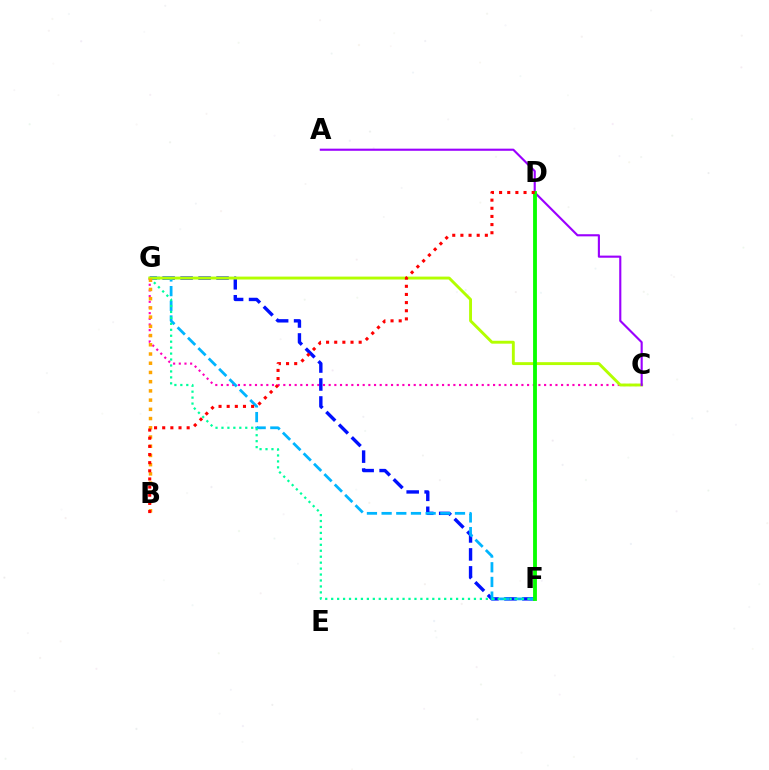{('C', 'G'): [{'color': '#ff00bd', 'line_style': 'dotted', 'thickness': 1.54}, {'color': '#b3ff00', 'line_style': 'solid', 'thickness': 2.09}], ('F', 'G'): [{'color': '#0010ff', 'line_style': 'dashed', 'thickness': 2.44}, {'color': '#00b5ff', 'line_style': 'dashed', 'thickness': 1.99}, {'color': '#00ff9d', 'line_style': 'dotted', 'thickness': 1.62}], ('B', 'G'): [{'color': '#ffa500', 'line_style': 'dotted', 'thickness': 2.51}], ('A', 'C'): [{'color': '#9b00ff', 'line_style': 'solid', 'thickness': 1.53}], ('D', 'F'): [{'color': '#08ff00', 'line_style': 'solid', 'thickness': 2.76}], ('B', 'D'): [{'color': '#ff0000', 'line_style': 'dotted', 'thickness': 2.21}]}